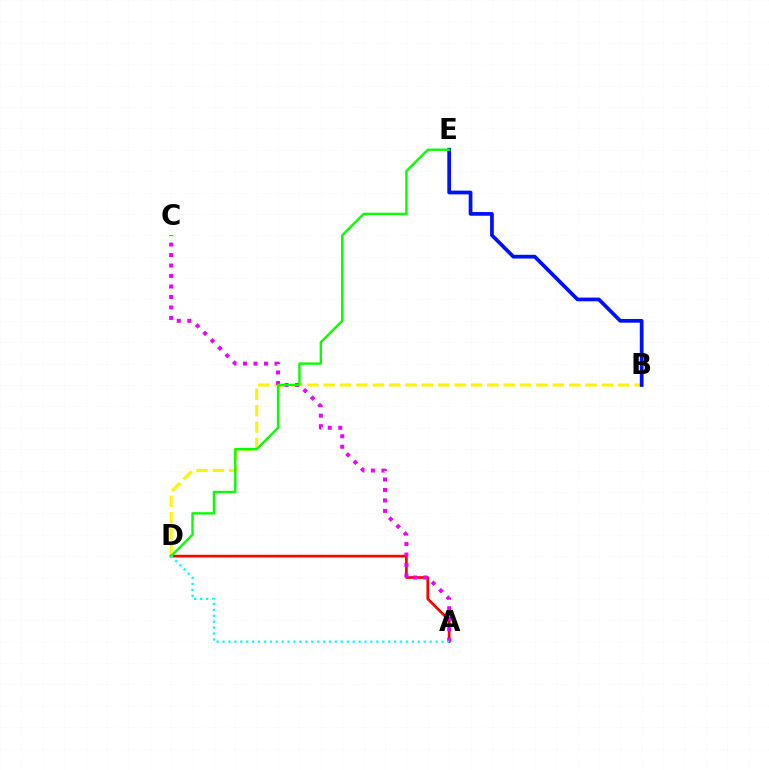{('B', 'D'): [{'color': '#fcf500', 'line_style': 'dashed', 'thickness': 2.22}], ('A', 'D'): [{'color': '#ff0000', 'line_style': 'solid', 'thickness': 1.94}, {'color': '#00fff6', 'line_style': 'dotted', 'thickness': 1.61}], ('A', 'C'): [{'color': '#ee00ff', 'line_style': 'dotted', 'thickness': 2.85}], ('B', 'E'): [{'color': '#0010ff', 'line_style': 'solid', 'thickness': 2.68}], ('D', 'E'): [{'color': '#08ff00', 'line_style': 'solid', 'thickness': 1.71}]}